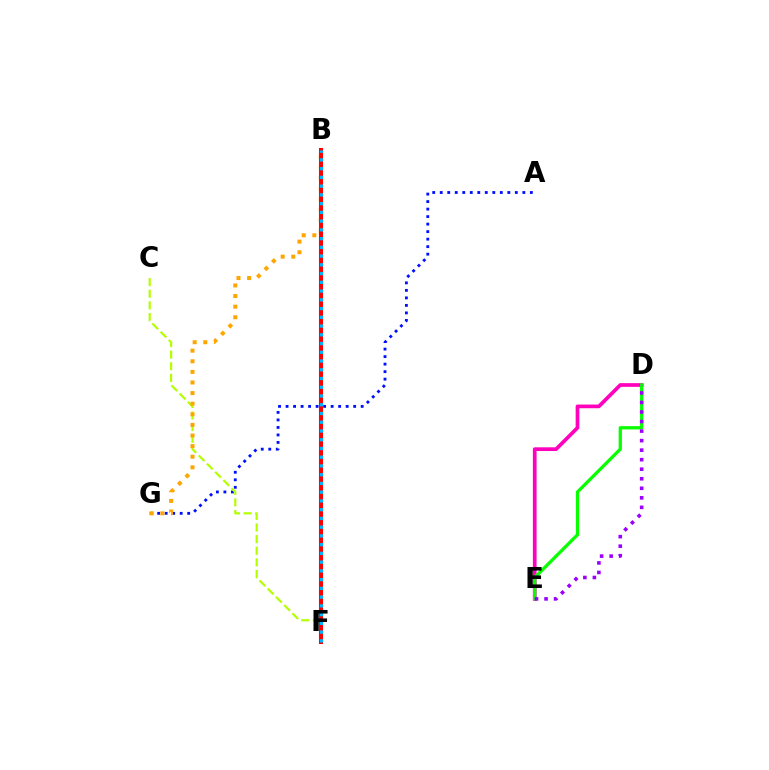{('A', 'G'): [{'color': '#0010ff', 'line_style': 'dotted', 'thickness': 2.04}], ('C', 'F'): [{'color': '#b3ff00', 'line_style': 'dashed', 'thickness': 1.58}], ('D', 'E'): [{'color': '#ff00bd', 'line_style': 'solid', 'thickness': 2.67}, {'color': '#08ff00', 'line_style': 'solid', 'thickness': 2.35}, {'color': '#9b00ff', 'line_style': 'dotted', 'thickness': 2.59}], ('B', 'F'): [{'color': '#00ff9d', 'line_style': 'dotted', 'thickness': 2.15}, {'color': '#ff0000', 'line_style': 'solid', 'thickness': 2.93}, {'color': '#00b5ff', 'line_style': 'dotted', 'thickness': 2.38}], ('B', 'G'): [{'color': '#ffa500', 'line_style': 'dotted', 'thickness': 2.88}]}